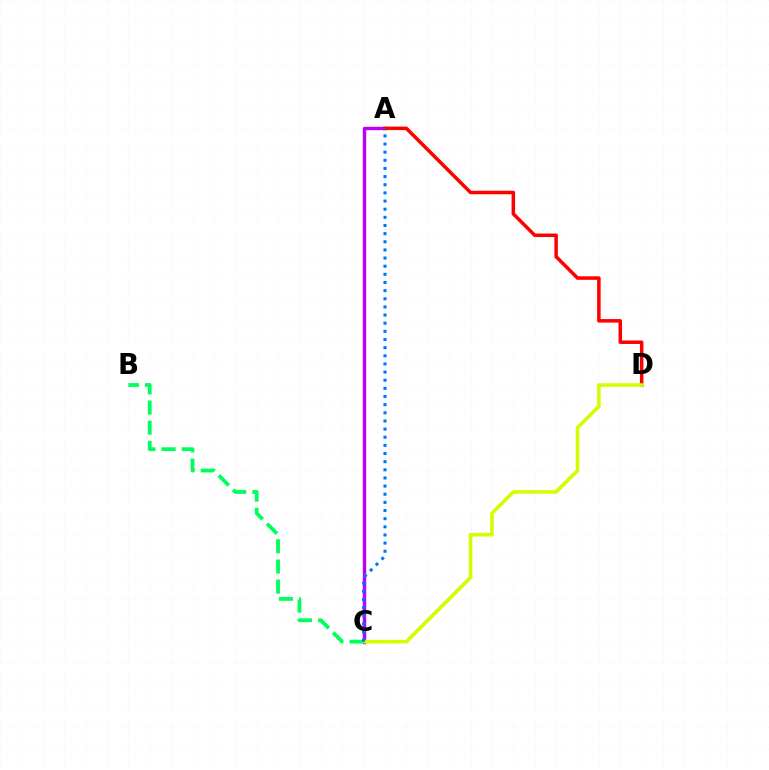{('A', 'C'): [{'color': '#b900ff', 'line_style': 'solid', 'thickness': 2.46}, {'color': '#0074ff', 'line_style': 'dotted', 'thickness': 2.21}], ('A', 'D'): [{'color': '#ff0000', 'line_style': 'solid', 'thickness': 2.53}], ('C', 'D'): [{'color': '#d1ff00', 'line_style': 'solid', 'thickness': 2.57}], ('B', 'C'): [{'color': '#00ff5c', 'line_style': 'dashed', 'thickness': 2.74}]}